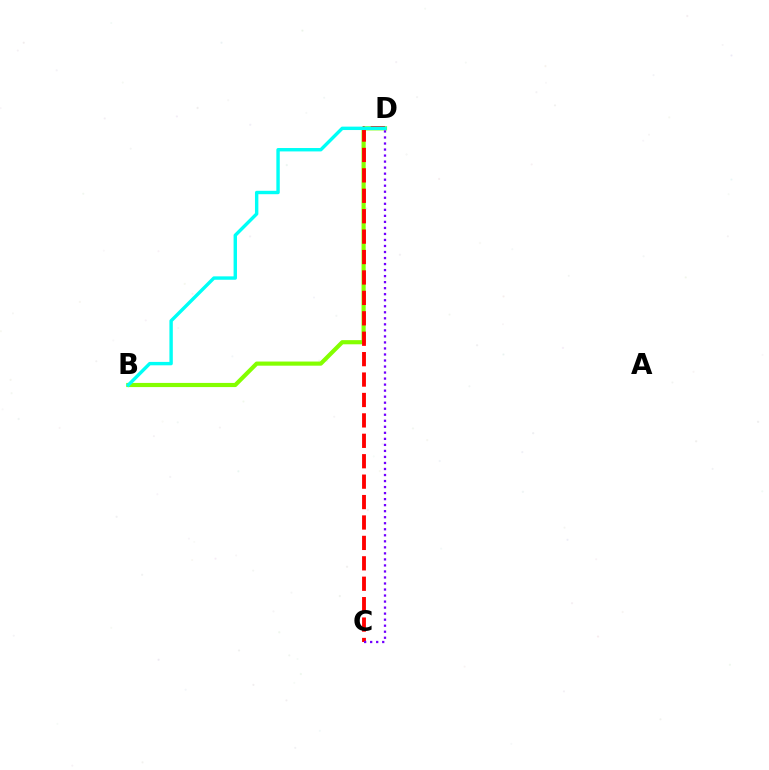{('B', 'D'): [{'color': '#84ff00', 'line_style': 'solid', 'thickness': 2.99}, {'color': '#00fff6', 'line_style': 'solid', 'thickness': 2.45}], ('C', 'D'): [{'color': '#ff0000', 'line_style': 'dashed', 'thickness': 2.77}, {'color': '#7200ff', 'line_style': 'dotted', 'thickness': 1.64}]}